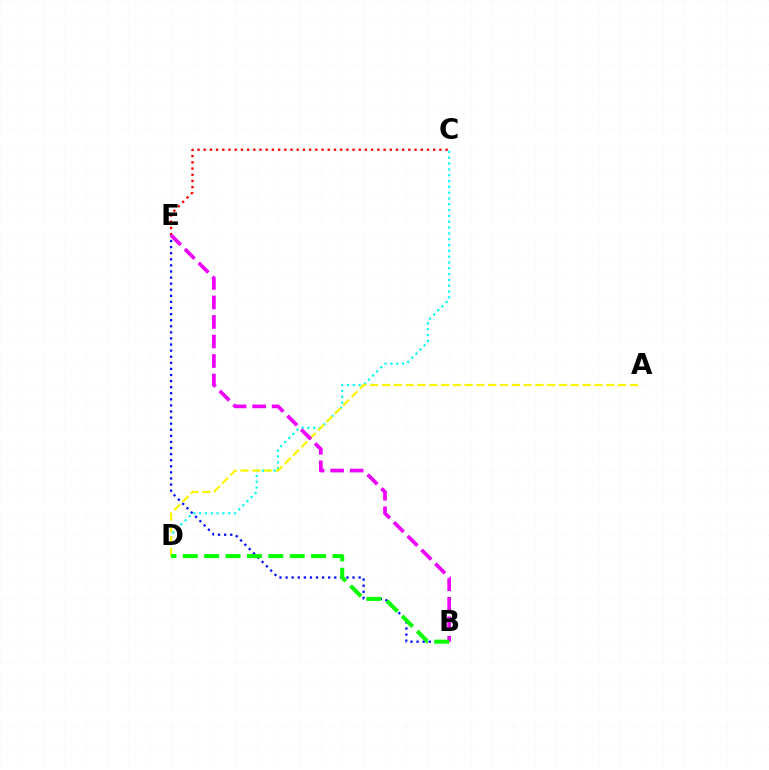{('B', 'E'): [{'color': '#0010ff', 'line_style': 'dotted', 'thickness': 1.65}, {'color': '#ee00ff', 'line_style': 'dashed', 'thickness': 2.65}], ('C', 'D'): [{'color': '#00fff6', 'line_style': 'dotted', 'thickness': 1.58}], ('C', 'E'): [{'color': '#ff0000', 'line_style': 'dotted', 'thickness': 1.69}], ('A', 'D'): [{'color': '#fcf500', 'line_style': 'dashed', 'thickness': 1.6}], ('B', 'D'): [{'color': '#08ff00', 'line_style': 'dashed', 'thickness': 2.91}]}